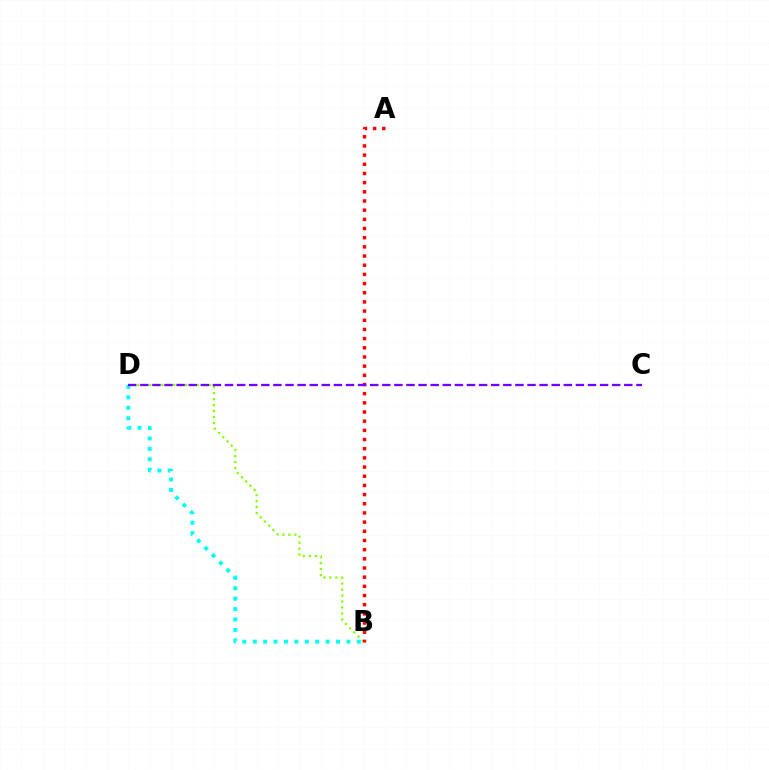{('B', 'D'): [{'color': '#84ff00', 'line_style': 'dotted', 'thickness': 1.63}, {'color': '#00fff6', 'line_style': 'dotted', 'thickness': 2.83}], ('A', 'B'): [{'color': '#ff0000', 'line_style': 'dotted', 'thickness': 2.49}], ('C', 'D'): [{'color': '#7200ff', 'line_style': 'dashed', 'thickness': 1.64}]}